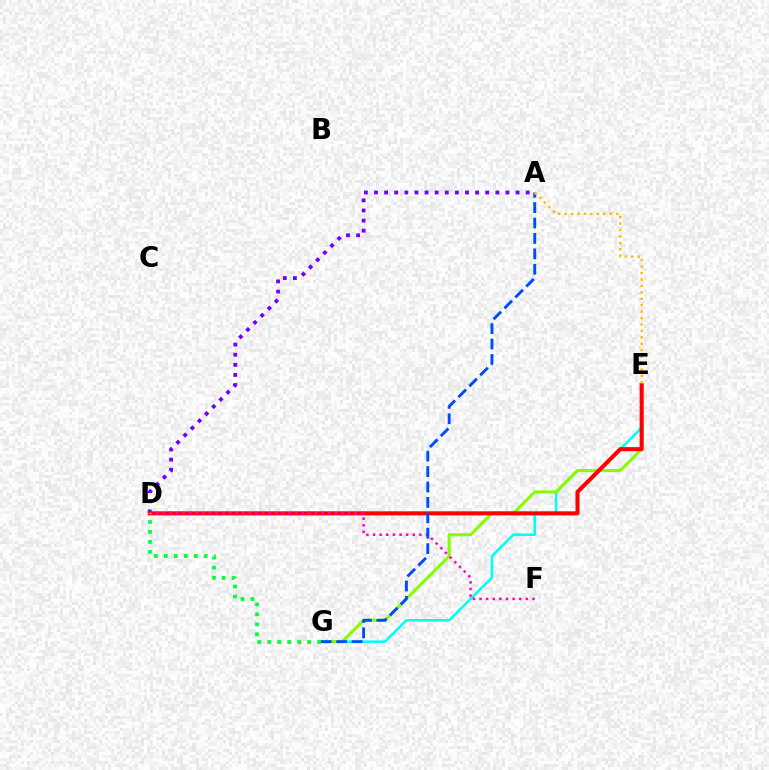{('A', 'D'): [{'color': '#7200ff', 'line_style': 'dotted', 'thickness': 2.75}], ('E', 'G'): [{'color': '#00fff6', 'line_style': 'solid', 'thickness': 1.82}, {'color': '#84ff00', 'line_style': 'solid', 'thickness': 2.2}], ('D', 'E'): [{'color': '#ff0000', 'line_style': 'solid', 'thickness': 2.91}], ('D', 'F'): [{'color': '#ff00cf', 'line_style': 'dotted', 'thickness': 1.8}], ('A', 'G'): [{'color': '#004bff', 'line_style': 'dashed', 'thickness': 2.09}], ('A', 'E'): [{'color': '#ffbd00', 'line_style': 'dotted', 'thickness': 1.75}], ('D', 'G'): [{'color': '#00ff39', 'line_style': 'dotted', 'thickness': 2.71}]}